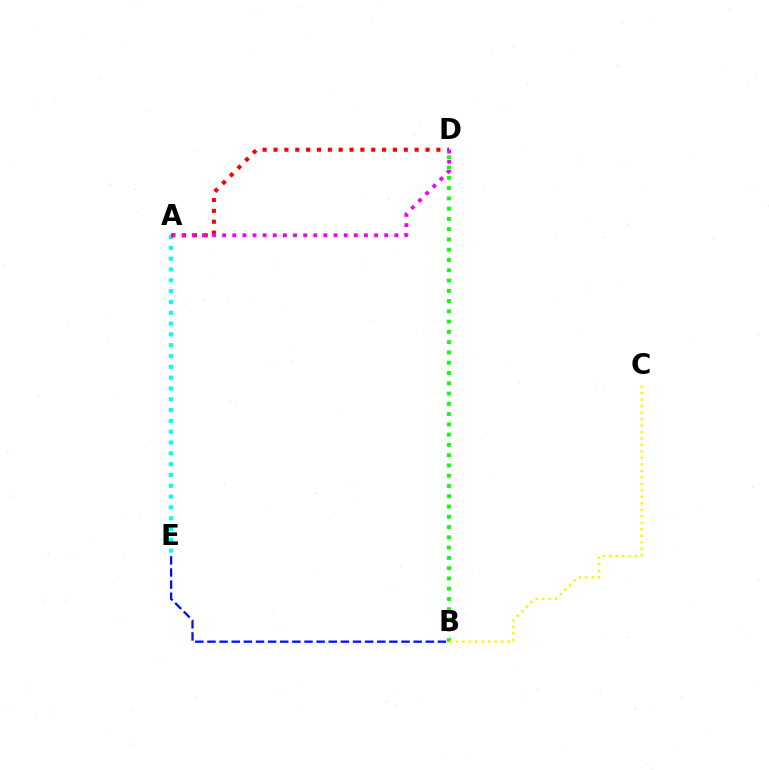{('B', 'D'): [{'color': '#08ff00', 'line_style': 'dotted', 'thickness': 2.79}], ('A', 'E'): [{'color': '#00fff6', 'line_style': 'dotted', 'thickness': 2.94}], ('B', 'E'): [{'color': '#0010ff', 'line_style': 'dashed', 'thickness': 1.65}], ('A', 'D'): [{'color': '#ff0000', 'line_style': 'dotted', 'thickness': 2.95}, {'color': '#ee00ff', 'line_style': 'dotted', 'thickness': 2.75}], ('B', 'C'): [{'color': '#fcf500', 'line_style': 'dotted', 'thickness': 1.76}]}